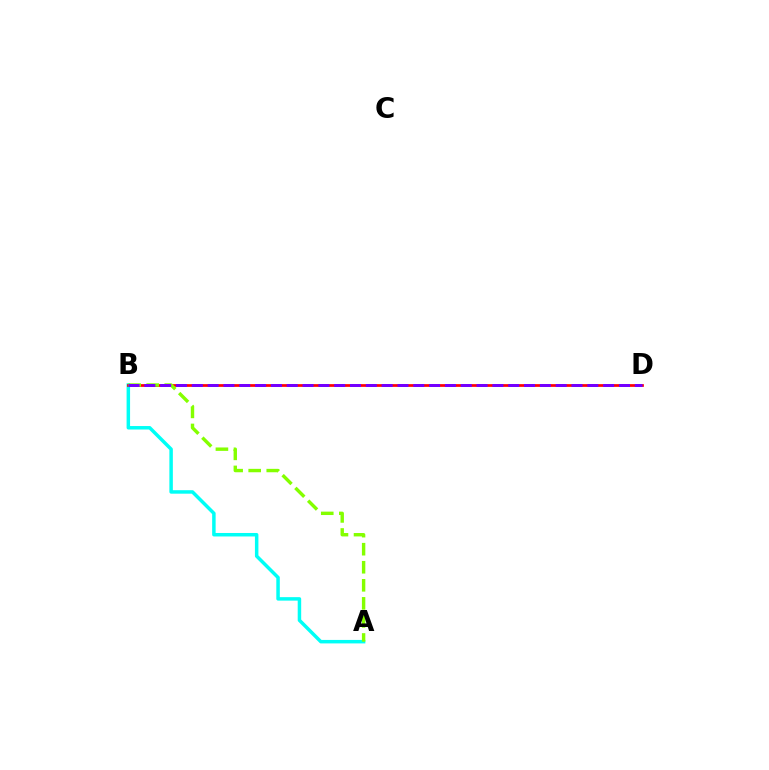{('A', 'B'): [{'color': '#00fff6', 'line_style': 'solid', 'thickness': 2.51}, {'color': '#84ff00', 'line_style': 'dashed', 'thickness': 2.45}], ('B', 'D'): [{'color': '#ff0000', 'line_style': 'solid', 'thickness': 1.96}, {'color': '#7200ff', 'line_style': 'dashed', 'thickness': 2.15}]}